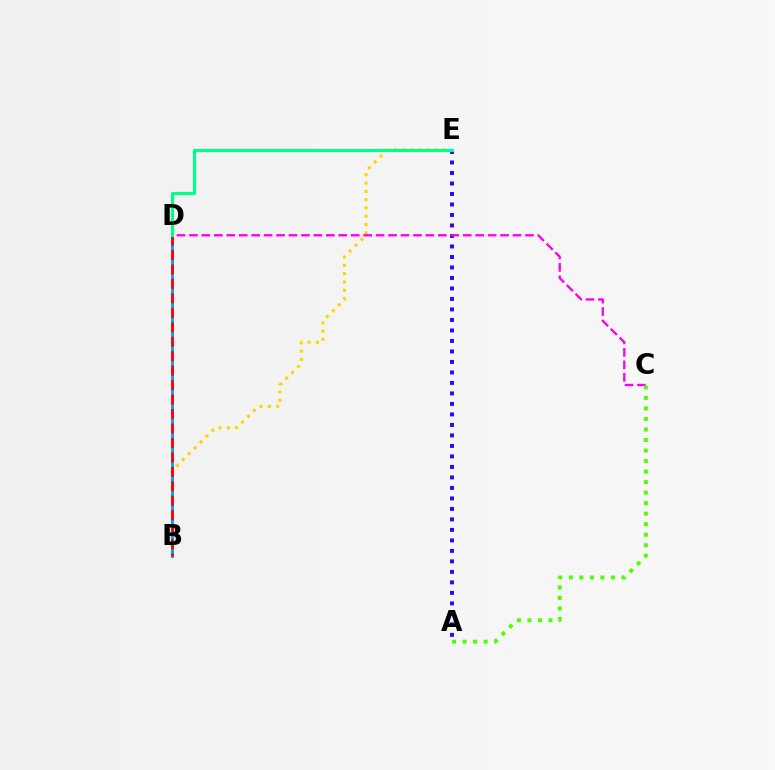{('B', 'E'): [{'color': '#ffd500', 'line_style': 'dotted', 'thickness': 2.26}], ('B', 'D'): [{'color': '#009eff', 'line_style': 'solid', 'thickness': 2.06}, {'color': '#ff0000', 'line_style': 'dashed', 'thickness': 1.96}], ('A', 'E'): [{'color': '#3700ff', 'line_style': 'dotted', 'thickness': 2.85}], ('C', 'D'): [{'color': '#ff00ed', 'line_style': 'dashed', 'thickness': 1.69}], ('D', 'E'): [{'color': '#00ff86', 'line_style': 'solid', 'thickness': 2.23}], ('A', 'C'): [{'color': '#4fff00', 'line_style': 'dotted', 'thickness': 2.86}]}